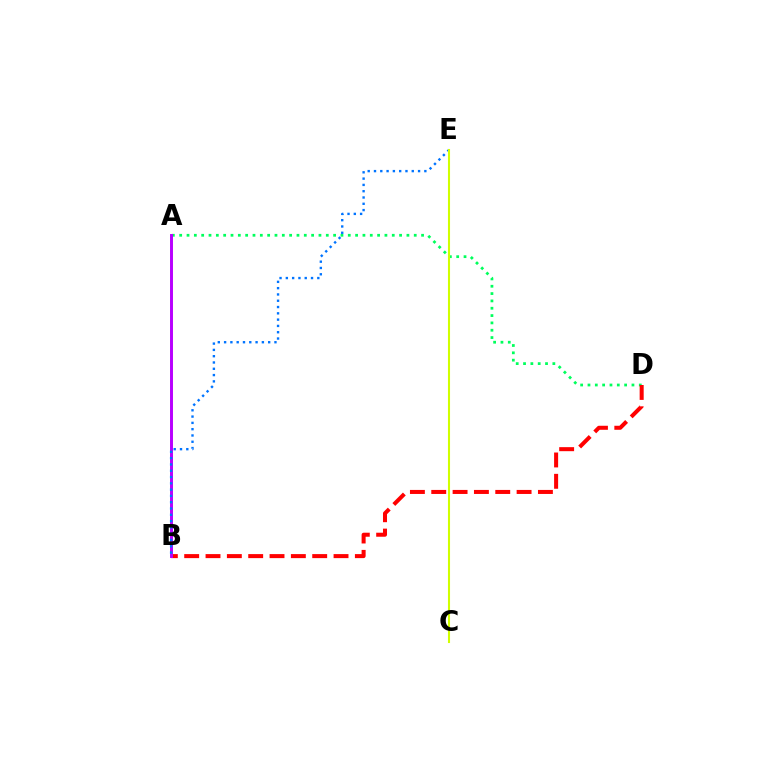{('A', 'D'): [{'color': '#00ff5c', 'line_style': 'dotted', 'thickness': 1.99}], ('B', 'D'): [{'color': '#ff0000', 'line_style': 'dashed', 'thickness': 2.9}], ('A', 'B'): [{'color': '#b900ff', 'line_style': 'solid', 'thickness': 2.13}], ('B', 'E'): [{'color': '#0074ff', 'line_style': 'dotted', 'thickness': 1.71}], ('C', 'E'): [{'color': '#d1ff00', 'line_style': 'solid', 'thickness': 1.5}]}